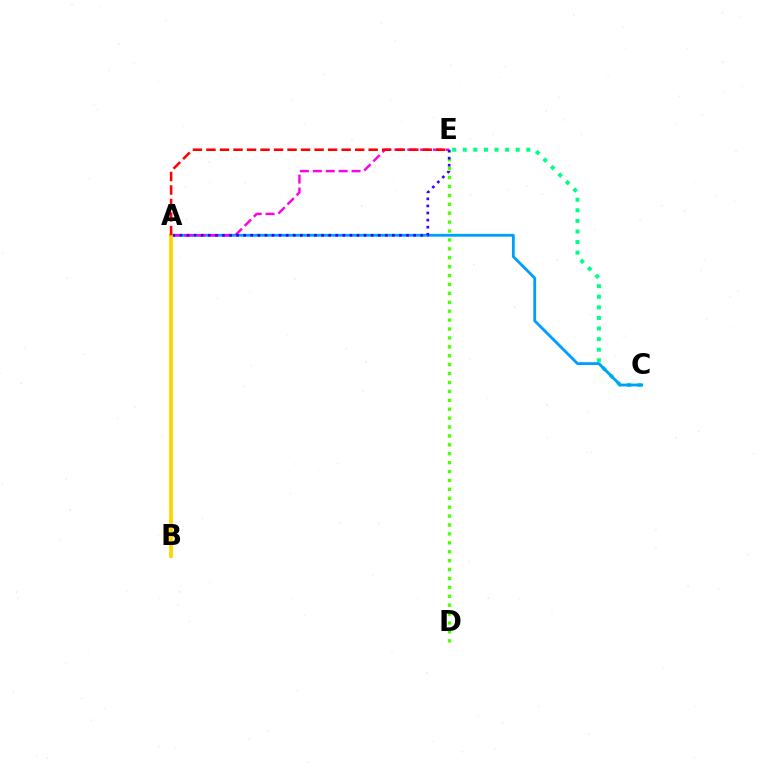{('C', 'E'): [{'color': '#00ff86', 'line_style': 'dotted', 'thickness': 2.88}], ('D', 'E'): [{'color': '#4fff00', 'line_style': 'dotted', 'thickness': 2.42}], ('A', 'C'): [{'color': '#009eff', 'line_style': 'solid', 'thickness': 2.04}], ('A', 'E'): [{'color': '#ff00ed', 'line_style': 'dashed', 'thickness': 1.75}, {'color': '#3700ff', 'line_style': 'dotted', 'thickness': 1.92}, {'color': '#ff0000', 'line_style': 'dashed', 'thickness': 1.84}], ('A', 'B'): [{'color': '#ffd500', 'line_style': 'solid', 'thickness': 2.73}]}